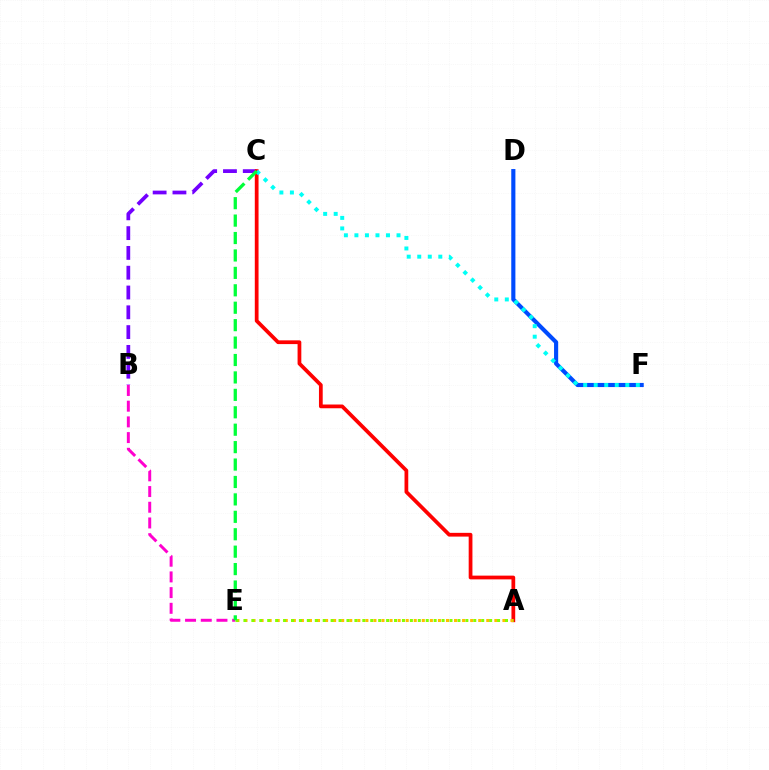{('B', 'C'): [{'color': '#7200ff', 'line_style': 'dashed', 'thickness': 2.69}], ('D', 'F'): [{'color': '#004bff', 'line_style': 'solid', 'thickness': 2.97}], ('B', 'E'): [{'color': '#ff00cf', 'line_style': 'dashed', 'thickness': 2.13}], ('A', 'C'): [{'color': '#ff0000', 'line_style': 'solid', 'thickness': 2.7}], ('C', 'F'): [{'color': '#00fff6', 'line_style': 'dotted', 'thickness': 2.86}], ('A', 'E'): [{'color': '#ffbd00', 'line_style': 'dotted', 'thickness': 2.19}, {'color': '#84ff00', 'line_style': 'dotted', 'thickness': 2.15}], ('C', 'E'): [{'color': '#00ff39', 'line_style': 'dashed', 'thickness': 2.37}]}